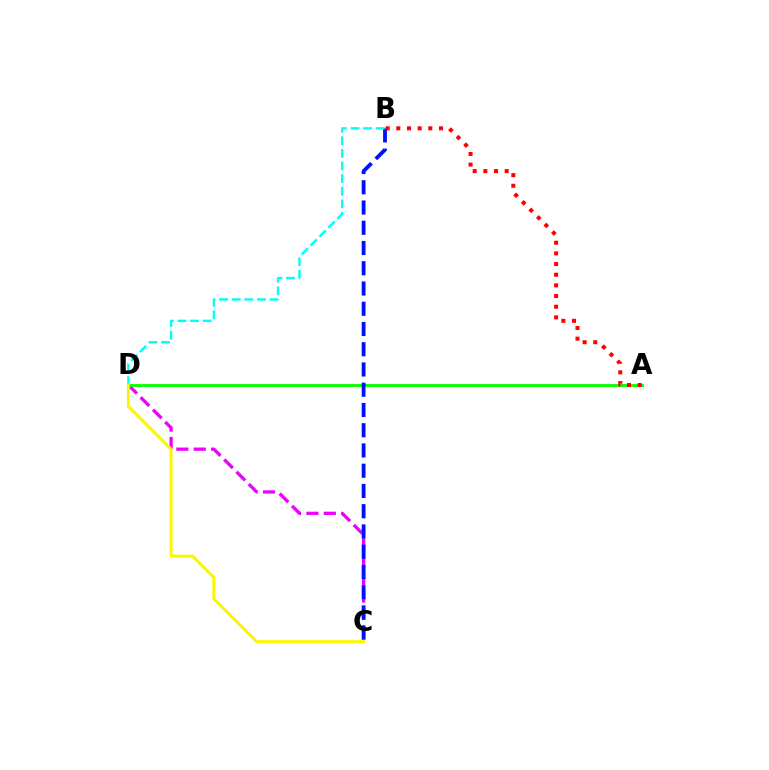{('C', 'D'): [{'color': '#ee00ff', 'line_style': 'dashed', 'thickness': 2.36}, {'color': '#fcf500', 'line_style': 'solid', 'thickness': 2.12}], ('A', 'D'): [{'color': '#08ff00', 'line_style': 'solid', 'thickness': 2.05}], ('B', 'C'): [{'color': '#0010ff', 'line_style': 'dashed', 'thickness': 2.75}], ('B', 'D'): [{'color': '#00fff6', 'line_style': 'dashed', 'thickness': 1.71}], ('A', 'B'): [{'color': '#ff0000', 'line_style': 'dotted', 'thickness': 2.9}]}